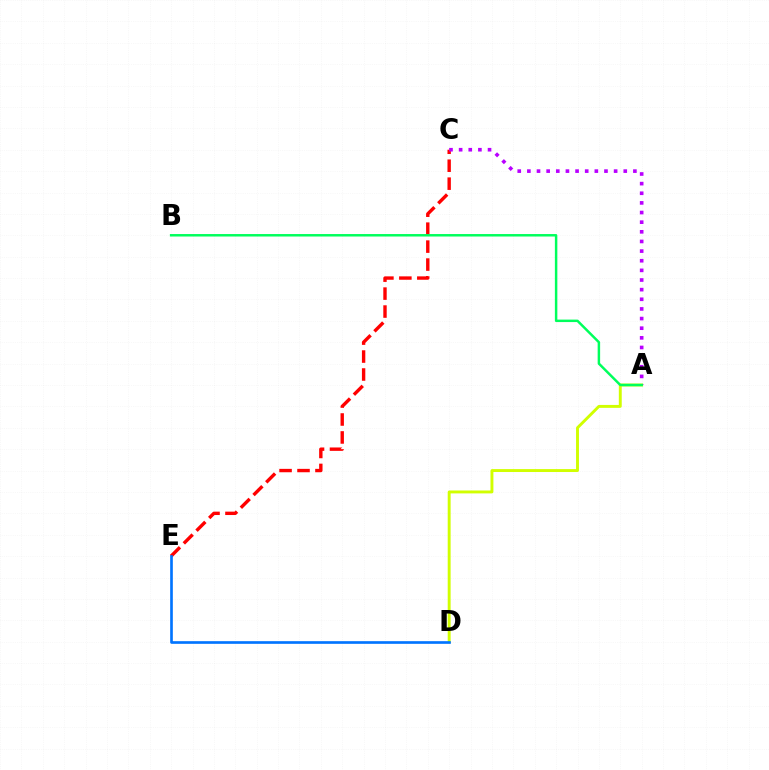{('C', 'E'): [{'color': '#ff0000', 'line_style': 'dashed', 'thickness': 2.44}], ('A', 'D'): [{'color': '#d1ff00', 'line_style': 'solid', 'thickness': 2.1}], ('D', 'E'): [{'color': '#0074ff', 'line_style': 'solid', 'thickness': 1.92}], ('A', 'C'): [{'color': '#b900ff', 'line_style': 'dotted', 'thickness': 2.62}], ('A', 'B'): [{'color': '#00ff5c', 'line_style': 'solid', 'thickness': 1.78}]}